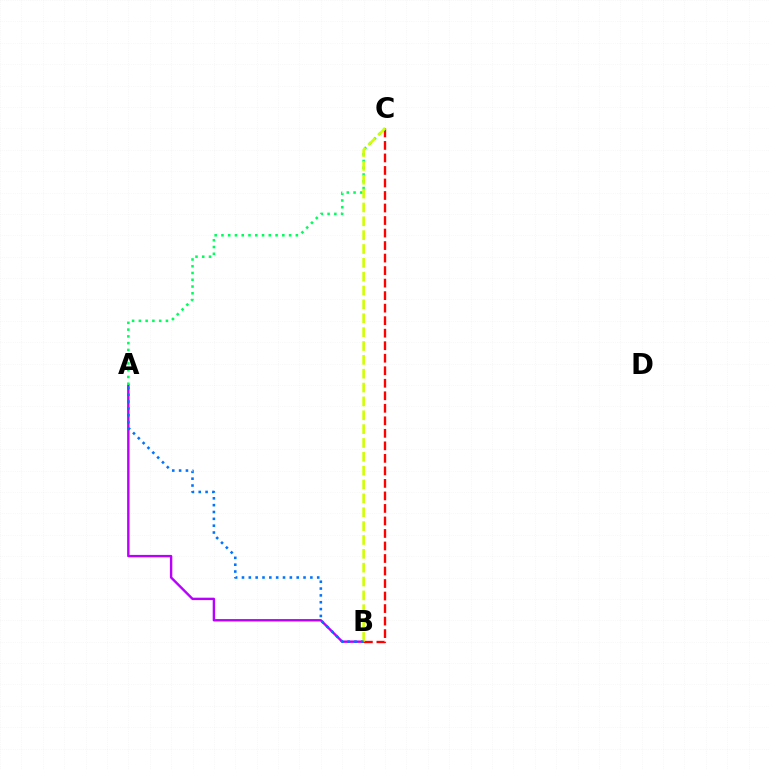{('A', 'B'): [{'color': '#b900ff', 'line_style': 'solid', 'thickness': 1.73}, {'color': '#0074ff', 'line_style': 'dotted', 'thickness': 1.86}], ('B', 'C'): [{'color': '#ff0000', 'line_style': 'dashed', 'thickness': 1.7}, {'color': '#d1ff00', 'line_style': 'dashed', 'thickness': 1.88}], ('A', 'C'): [{'color': '#00ff5c', 'line_style': 'dotted', 'thickness': 1.84}]}